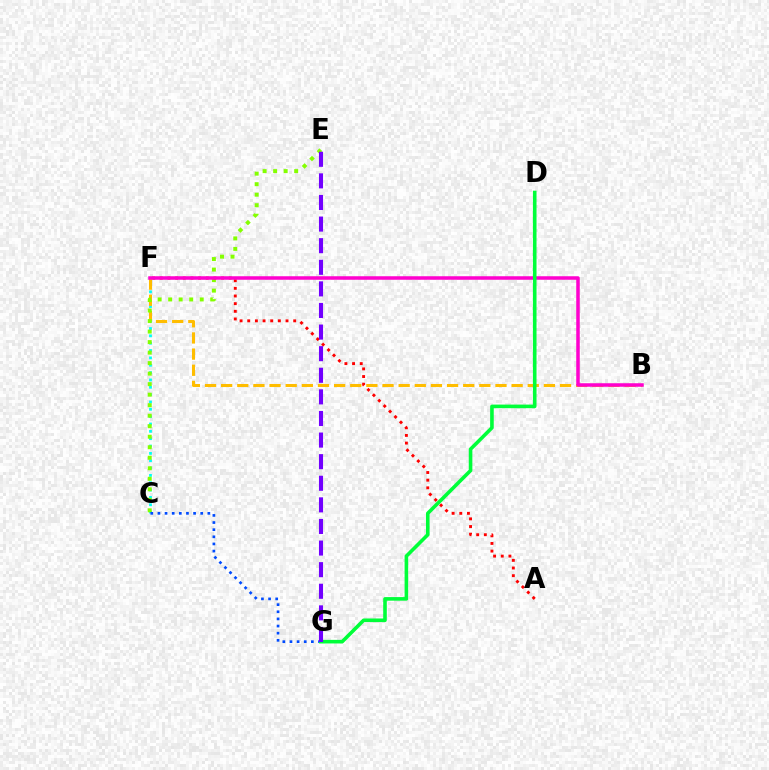{('C', 'F'): [{'color': '#00fff6', 'line_style': 'dotted', 'thickness': 2.0}], ('B', 'F'): [{'color': '#ffbd00', 'line_style': 'dashed', 'thickness': 2.19}, {'color': '#ff00cf', 'line_style': 'solid', 'thickness': 2.53}], ('C', 'E'): [{'color': '#84ff00', 'line_style': 'dotted', 'thickness': 2.86}], ('A', 'F'): [{'color': '#ff0000', 'line_style': 'dotted', 'thickness': 2.08}], ('C', 'G'): [{'color': '#004bff', 'line_style': 'dotted', 'thickness': 1.94}], ('D', 'G'): [{'color': '#00ff39', 'line_style': 'solid', 'thickness': 2.59}], ('E', 'G'): [{'color': '#7200ff', 'line_style': 'dashed', 'thickness': 2.93}]}